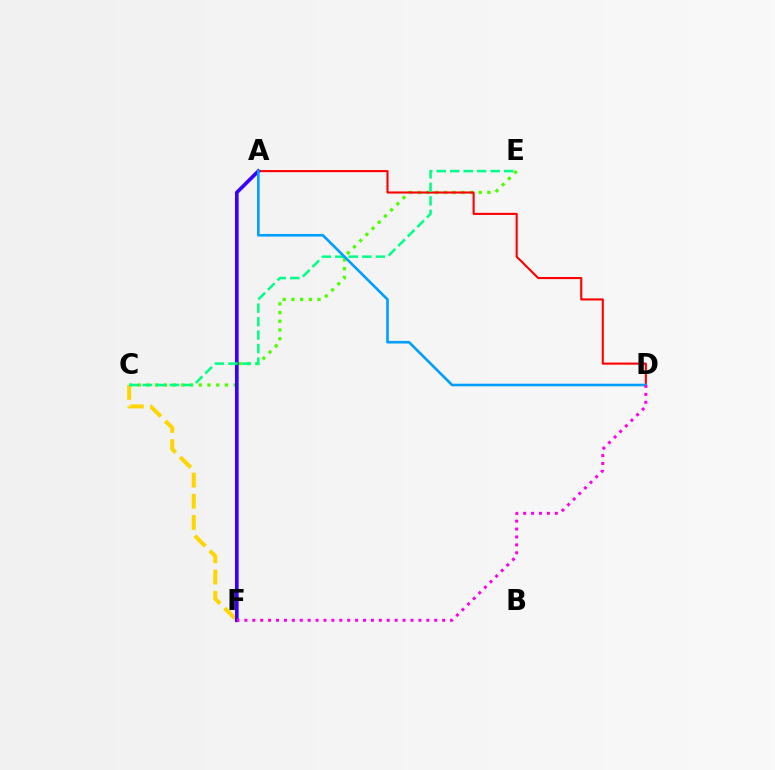{('C', 'E'): [{'color': '#4fff00', 'line_style': 'dotted', 'thickness': 2.37}, {'color': '#00ff86', 'line_style': 'dashed', 'thickness': 1.83}], ('A', 'D'): [{'color': '#ff0000', 'line_style': 'solid', 'thickness': 1.51}, {'color': '#009eff', 'line_style': 'solid', 'thickness': 1.88}], ('C', 'F'): [{'color': '#ffd500', 'line_style': 'dashed', 'thickness': 2.88}], ('A', 'F'): [{'color': '#3700ff', 'line_style': 'solid', 'thickness': 2.63}], ('D', 'F'): [{'color': '#ff00ed', 'line_style': 'dotted', 'thickness': 2.15}]}